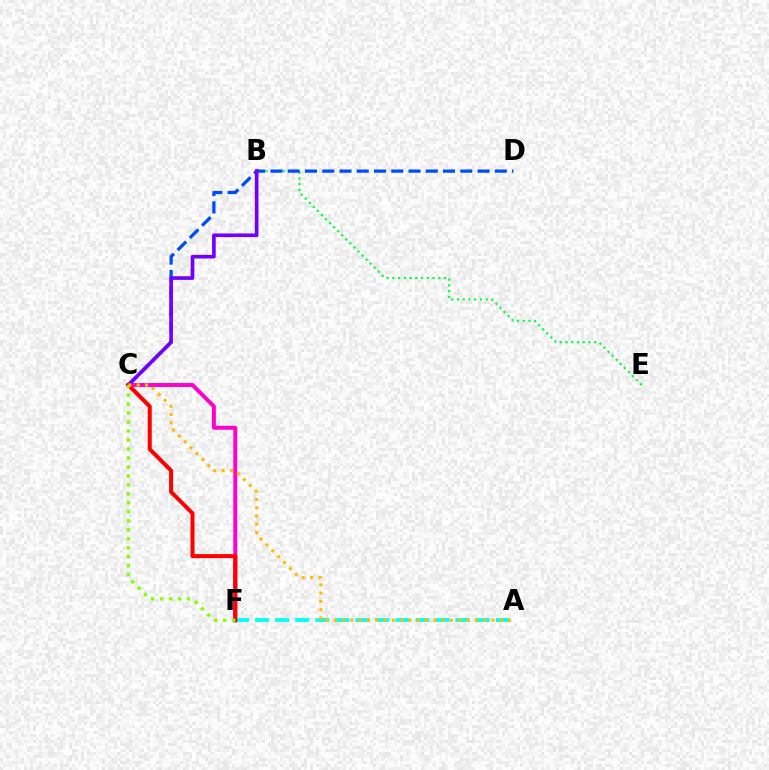{('C', 'F'): [{'color': '#ff00cf', 'line_style': 'solid', 'thickness': 2.84}, {'color': '#ff0000', 'line_style': 'solid', 'thickness': 2.9}, {'color': '#84ff00', 'line_style': 'dotted', 'thickness': 2.44}], ('B', 'E'): [{'color': '#00ff39', 'line_style': 'dotted', 'thickness': 1.56}], ('A', 'F'): [{'color': '#00fff6', 'line_style': 'dashed', 'thickness': 2.73}], ('C', 'D'): [{'color': '#004bff', 'line_style': 'dashed', 'thickness': 2.34}], ('B', 'C'): [{'color': '#7200ff', 'line_style': 'solid', 'thickness': 2.63}], ('A', 'C'): [{'color': '#ffbd00', 'line_style': 'dotted', 'thickness': 2.26}]}